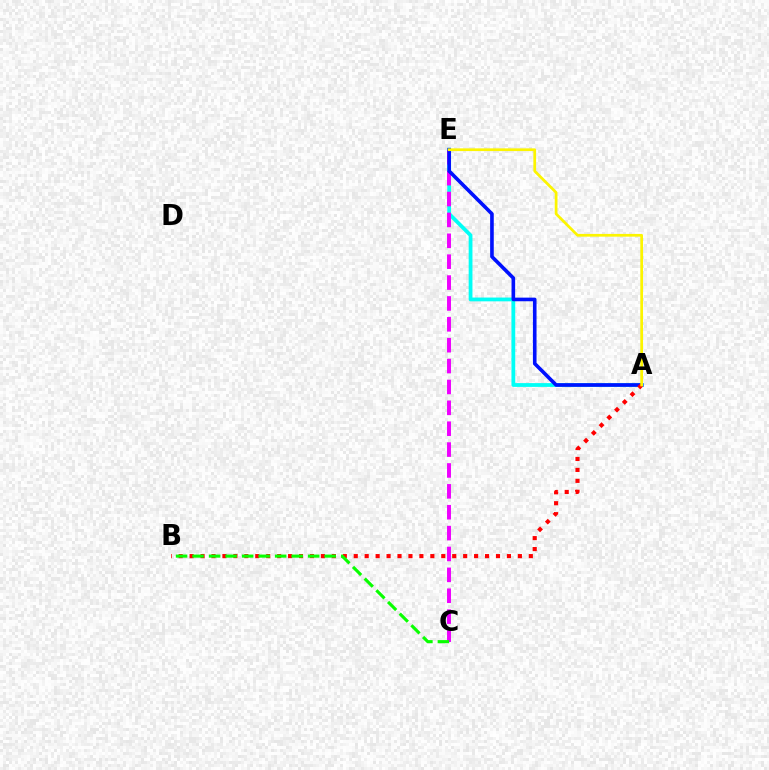{('A', 'E'): [{'color': '#00fff6', 'line_style': 'solid', 'thickness': 2.72}, {'color': '#0010ff', 'line_style': 'solid', 'thickness': 2.61}, {'color': '#fcf500', 'line_style': 'solid', 'thickness': 1.96}], ('C', 'E'): [{'color': '#ee00ff', 'line_style': 'dashed', 'thickness': 2.84}], ('A', 'B'): [{'color': '#ff0000', 'line_style': 'dotted', 'thickness': 2.97}], ('B', 'C'): [{'color': '#08ff00', 'line_style': 'dashed', 'thickness': 2.24}]}